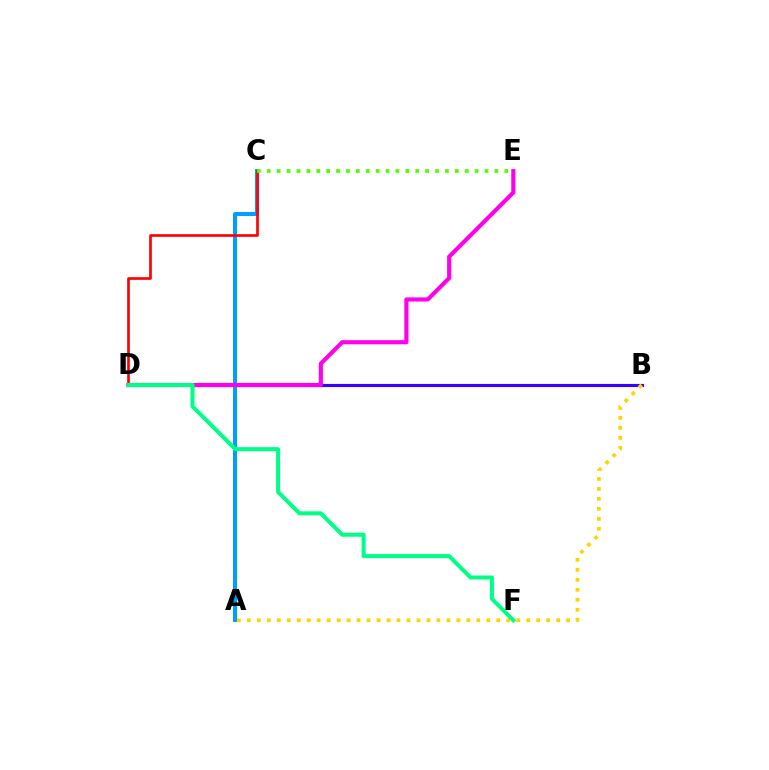{('A', 'C'): [{'color': '#009eff', 'line_style': 'solid', 'thickness': 2.88}], ('B', 'D'): [{'color': '#3700ff', 'line_style': 'solid', 'thickness': 2.26}], ('D', 'E'): [{'color': '#ff00ed', 'line_style': 'solid', 'thickness': 2.98}], ('A', 'B'): [{'color': '#ffd500', 'line_style': 'dotted', 'thickness': 2.71}], ('C', 'D'): [{'color': '#ff0000', 'line_style': 'solid', 'thickness': 1.91}], ('C', 'E'): [{'color': '#4fff00', 'line_style': 'dotted', 'thickness': 2.69}], ('D', 'F'): [{'color': '#00ff86', 'line_style': 'solid', 'thickness': 2.9}]}